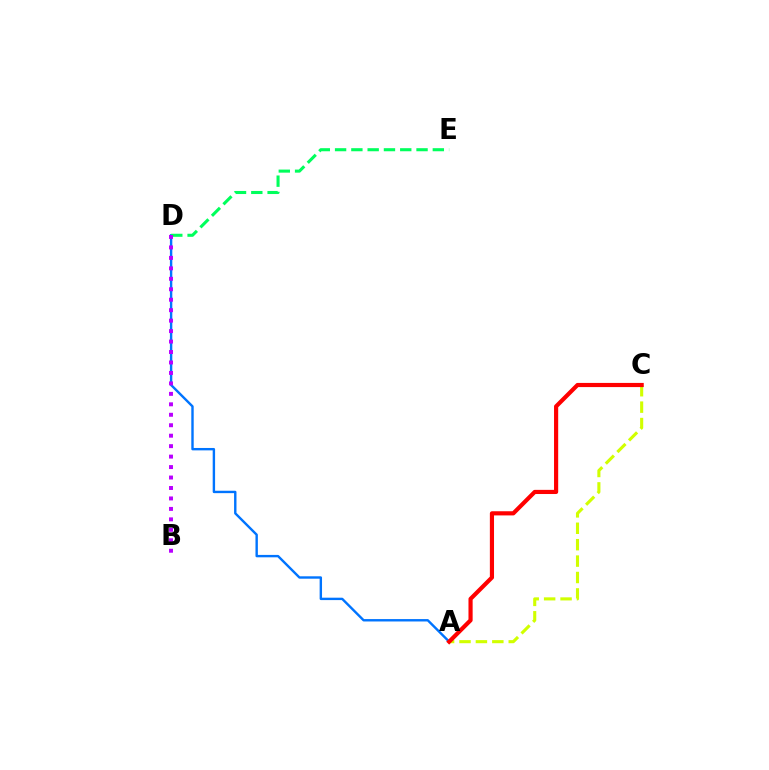{('A', 'D'): [{'color': '#0074ff', 'line_style': 'solid', 'thickness': 1.73}], ('D', 'E'): [{'color': '#00ff5c', 'line_style': 'dashed', 'thickness': 2.21}], ('A', 'C'): [{'color': '#d1ff00', 'line_style': 'dashed', 'thickness': 2.23}, {'color': '#ff0000', 'line_style': 'solid', 'thickness': 3.0}], ('B', 'D'): [{'color': '#b900ff', 'line_style': 'dotted', 'thickness': 2.84}]}